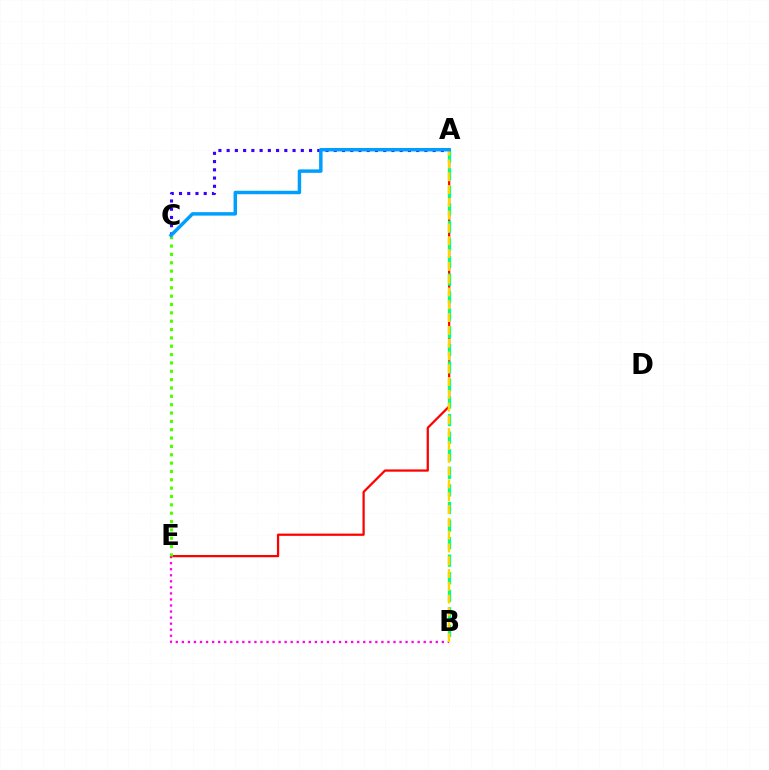{('A', 'C'): [{'color': '#3700ff', 'line_style': 'dotted', 'thickness': 2.24}, {'color': '#009eff', 'line_style': 'solid', 'thickness': 2.49}], ('B', 'E'): [{'color': '#ff00ed', 'line_style': 'dotted', 'thickness': 1.64}], ('A', 'E'): [{'color': '#ff0000', 'line_style': 'solid', 'thickness': 1.61}], ('A', 'B'): [{'color': '#00ff86', 'line_style': 'dashed', 'thickness': 2.39}, {'color': '#ffd500', 'line_style': 'dashed', 'thickness': 1.74}], ('C', 'E'): [{'color': '#4fff00', 'line_style': 'dotted', 'thickness': 2.27}]}